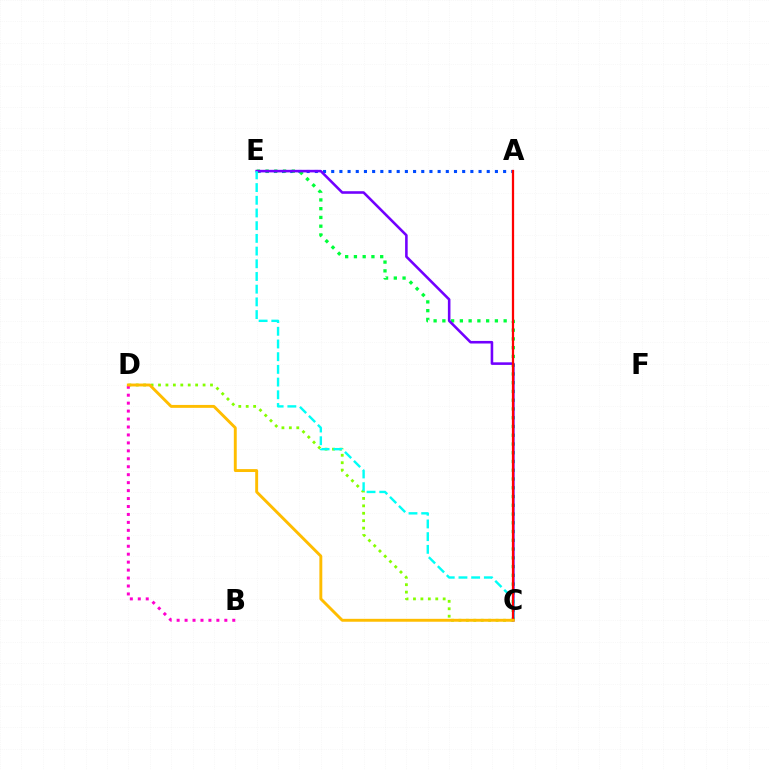{('C', 'D'): [{'color': '#84ff00', 'line_style': 'dotted', 'thickness': 2.02}, {'color': '#ffbd00', 'line_style': 'solid', 'thickness': 2.1}], ('A', 'E'): [{'color': '#004bff', 'line_style': 'dotted', 'thickness': 2.22}], ('C', 'E'): [{'color': '#00ff39', 'line_style': 'dotted', 'thickness': 2.38}, {'color': '#7200ff', 'line_style': 'solid', 'thickness': 1.85}, {'color': '#00fff6', 'line_style': 'dashed', 'thickness': 1.73}], ('B', 'D'): [{'color': '#ff00cf', 'line_style': 'dotted', 'thickness': 2.16}], ('A', 'C'): [{'color': '#ff0000', 'line_style': 'solid', 'thickness': 1.62}]}